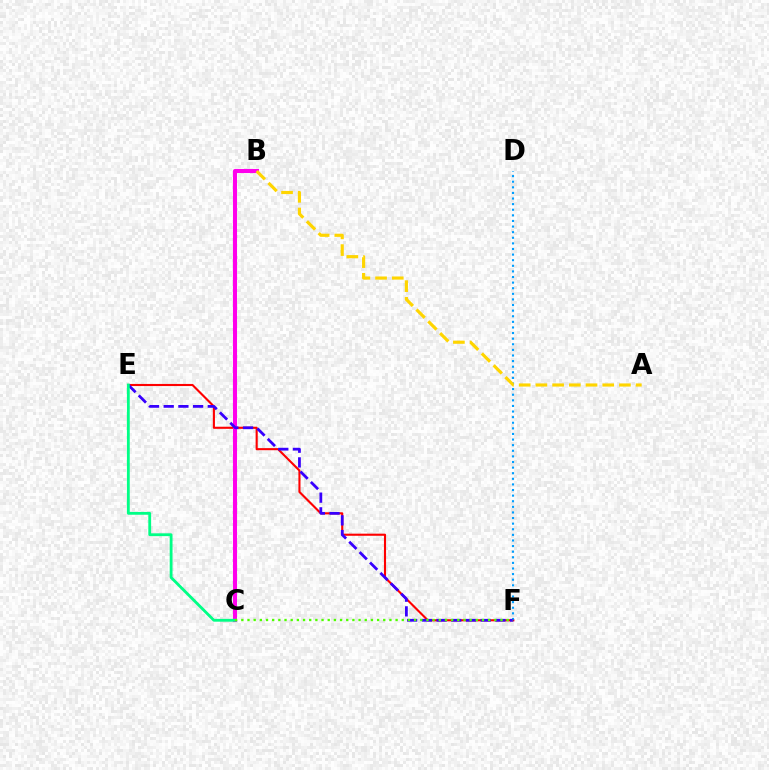{('E', 'F'): [{'color': '#ff0000', 'line_style': 'solid', 'thickness': 1.52}, {'color': '#3700ff', 'line_style': 'dashed', 'thickness': 2.0}], ('D', 'F'): [{'color': '#009eff', 'line_style': 'dotted', 'thickness': 1.52}], ('B', 'C'): [{'color': '#ff00ed', 'line_style': 'solid', 'thickness': 2.94}], ('A', 'B'): [{'color': '#ffd500', 'line_style': 'dashed', 'thickness': 2.27}], ('C', 'E'): [{'color': '#00ff86', 'line_style': 'solid', 'thickness': 2.03}], ('C', 'F'): [{'color': '#4fff00', 'line_style': 'dotted', 'thickness': 1.68}]}